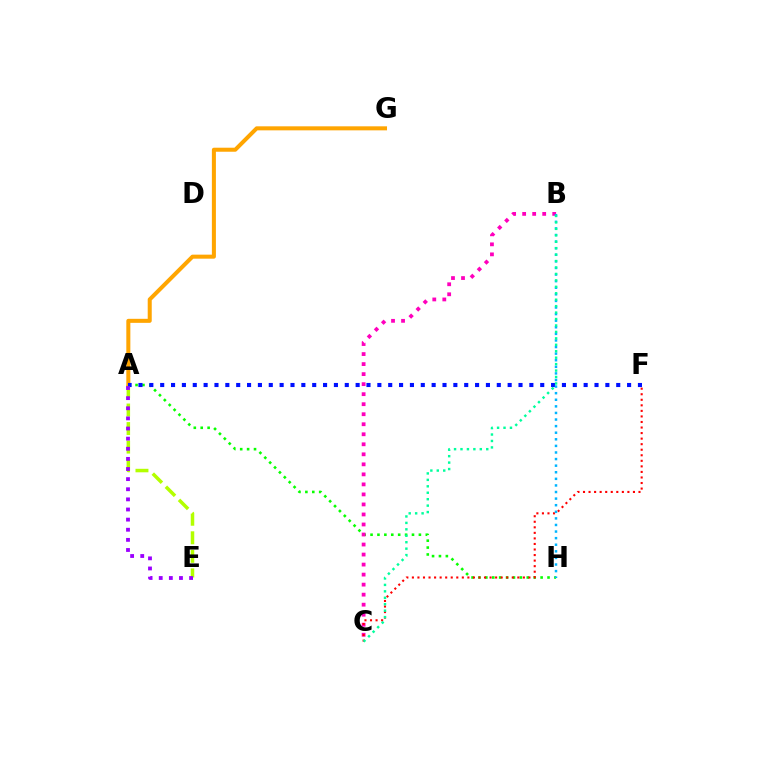{('A', 'H'): [{'color': '#08ff00', 'line_style': 'dotted', 'thickness': 1.88}], ('B', 'C'): [{'color': '#ff00bd', 'line_style': 'dotted', 'thickness': 2.72}, {'color': '#00ff9d', 'line_style': 'dotted', 'thickness': 1.75}], ('A', 'E'): [{'color': '#b3ff00', 'line_style': 'dashed', 'thickness': 2.52}, {'color': '#9b00ff', 'line_style': 'dotted', 'thickness': 2.75}], ('C', 'F'): [{'color': '#ff0000', 'line_style': 'dotted', 'thickness': 1.51}], ('A', 'G'): [{'color': '#ffa500', 'line_style': 'solid', 'thickness': 2.9}], ('A', 'F'): [{'color': '#0010ff', 'line_style': 'dotted', 'thickness': 2.95}], ('B', 'H'): [{'color': '#00b5ff', 'line_style': 'dotted', 'thickness': 1.79}]}